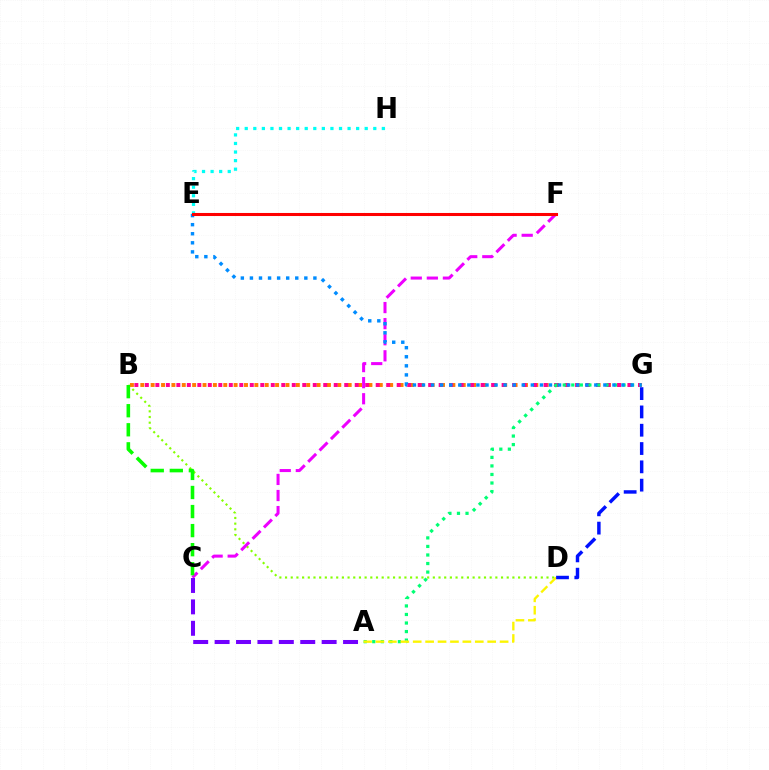{('B', 'D'): [{'color': '#84ff00', 'line_style': 'dotted', 'thickness': 1.54}], ('B', 'G'): [{'color': '#ff7c00', 'line_style': 'dotted', 'thickness': 2.82}, {'color': '#ff0094', 'line_style': 'dotted', 'thickness': 2.85}], ('A', 'G'): [{'color': '#00ff74', 'line_style': 'dotted', 'thickness': 2.32}], ('C', 'F'): [{'color': '#ee00ff', 'line_style': 'dashed', 'thickness': 2.18}], ('E', 'H'): [{'color': '#00fff6', 'line_style': 'dotted', 'thickness': 2.33}], ('B', 'C'): [{'color': '#08ff00', 'line_style': 'dashed', 'thickness': 2.59}], ('E', 'G'): [{'color': '#008cff', 'line_style': 'dotted', 'thickness': 2.46}], ('A', 'D'): [{'color': '#fcf500', 'line_style': 'dashed', 'thickness': 1.69}], ('D', 'G'): [{'color': '#0010ff', 'line_style': 'dashed', 'thickness': 2.49}], ('A', 'C'): [{'color': '#7200ff', 'line_style': 'dashed', 'thickness': 2.91}], ('E', 'F'): [{'color': '#ff0000', 'line_style': 'solid', 'thickness': 2.2}]}